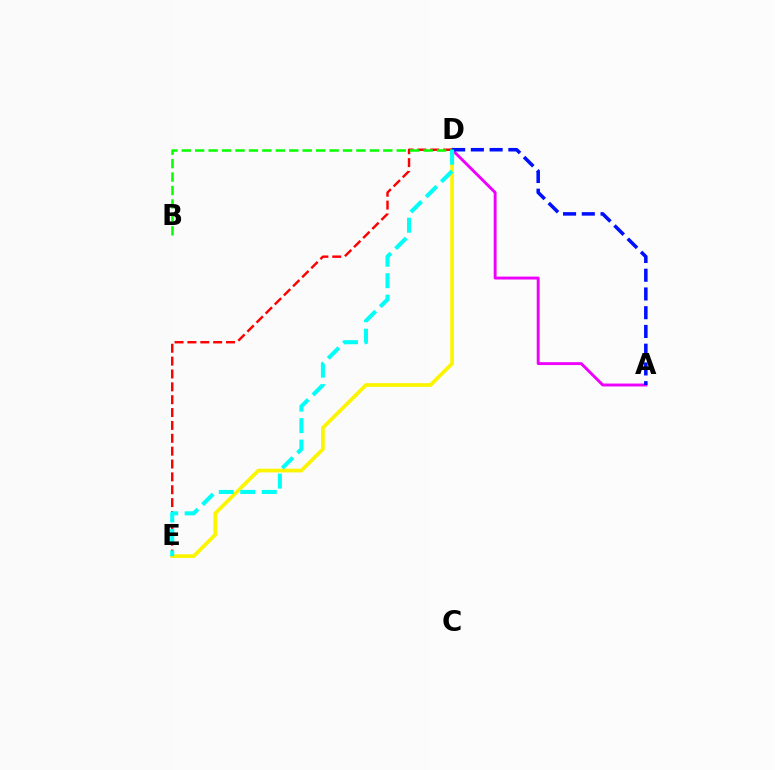{('D', 'E'): [{'color': '#fcf500', 'line_style': 'solid', 'thickness': 2.66}, {'color': '#ff0000', 'line_style': 'dashed', 'thickness': 1.75}, {'color': '#00fff6', 'line_style': 'dashed', 'thickness': 2.92}], ('A', 'D'): [{'color': '#ee00ff', 'line_style': 'solid', 'thickness': 2.1}, {'color': '#0010ff', 'line_style': 'dashed', 'thickness': 2.55}], ('B', 'D'): [{'color': '#08ff00', 'line_style': 'dashed', 'thickness': 1.83}]}